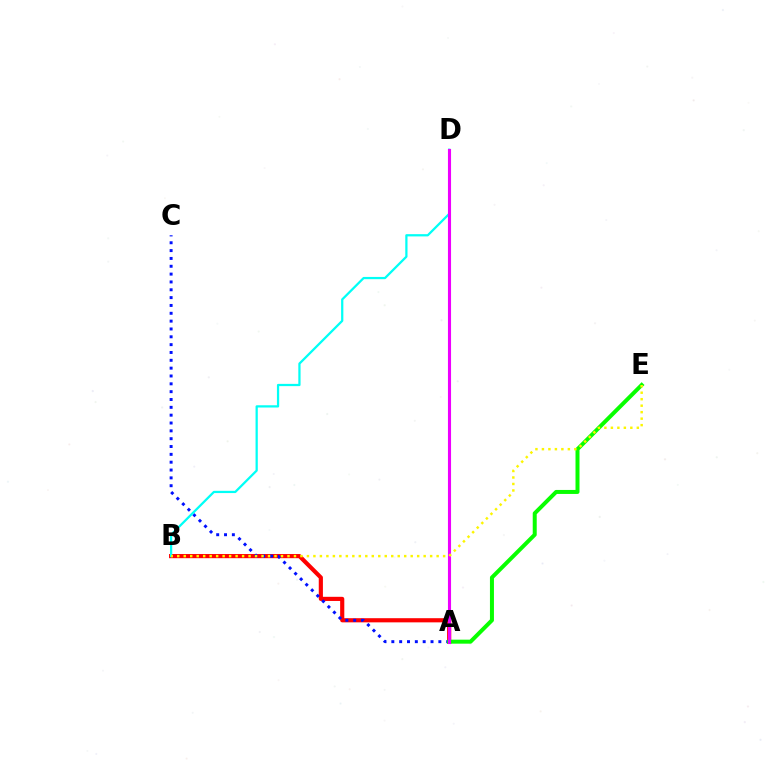{('A', 'B'): [{'color': '#ff0000', 'line_style': 'solid', 'thickness': 2.99}], ('A', 'C'): [{'color': '#0010ff', 'line_style': 'dotted', 'thickness': 2.13}], ('A', 'E'): [{'color': '#08ff00', 'line_style': 'solid', 'thickness': 2.88}], ('B', 'D'): [{'color': '#00fff6', 'line_style': 'solid', 'thickness': 1.62}], ('A', 'D'): [{'color': '#ee00ff', 'line_style': 'solid', 'thickness': 2.23}], ('B', 'E'): [{'color': '#fcf500', 'line_style': 'dotted', 'thickness': 1.76}]}